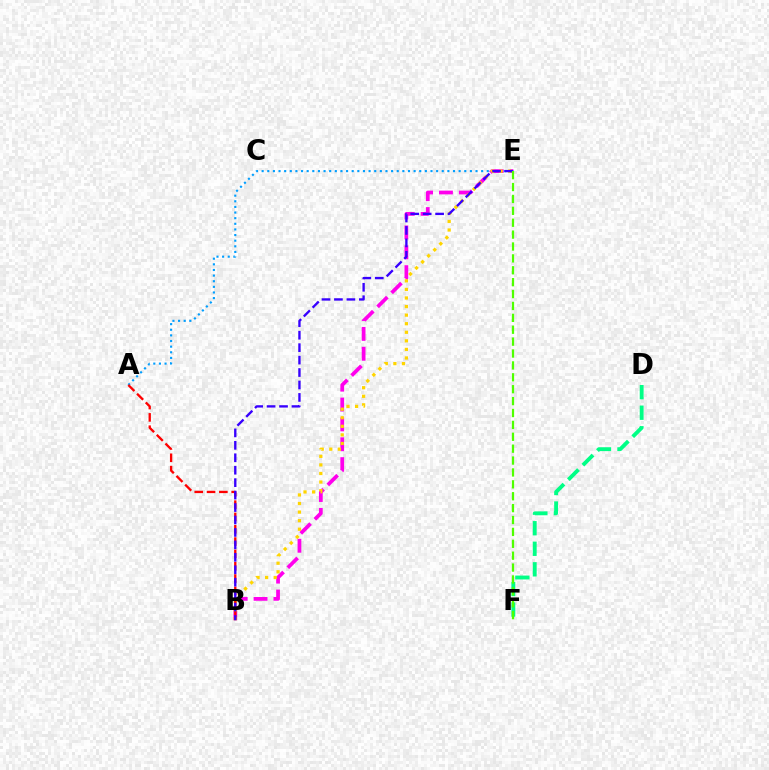{('A', 'E'): [{'color': '#009eff', 'line_style': 'dotted', 'thickness': 1.53}], ('B', 'E'): [{'color': '#ff00ed', 'line_style': 'dashed', 'thickness': 2.7}, {'color': '#ffd500', 'line_style': 'dotted', 'thickness': 2.33}, {'color': '#3700ff', 'line_style': 'dashed', 'thickness': 1.69}], ('A', 'B'): [{'color': '#ff0000', 'line_style': 'dashed', 'thickness': 1.67}], ('D', 'F'): [{'color': '#00ff86', 'line_style': 'dashed', 'thickness': 2.79}], ('E', 'F'): [{'color': '#4fff00', 'line_style': 'dashed', 'thickness': 1.62}]}